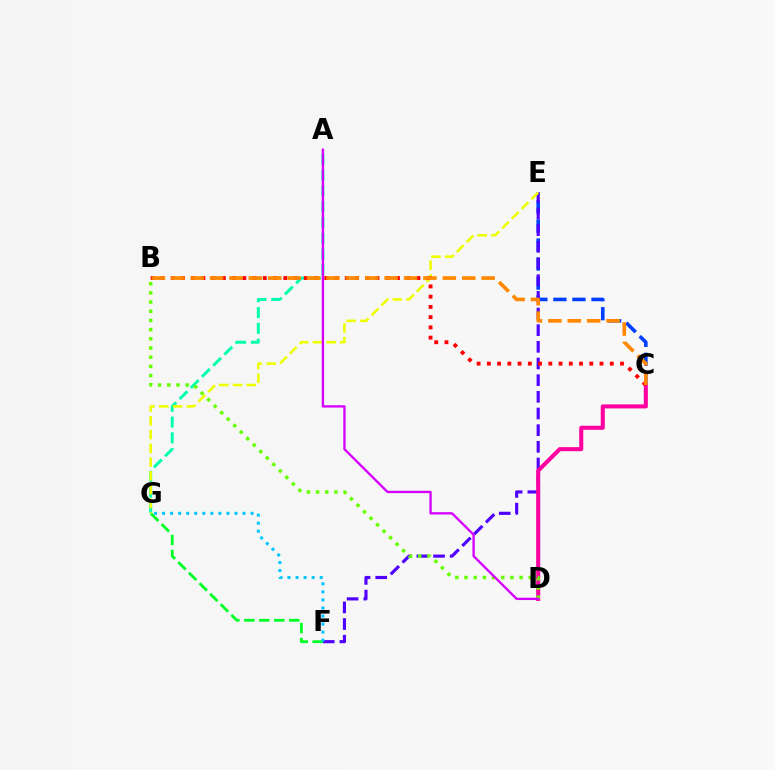{('C', 'E'): [{'color': '#003fff', 'line_style': 'dashed', 'thickness': 2.59}], ('E', 'F'): [{'color': '#4f00ff', 'line_style': 'dashed', 'thickness': 2.26}], ('A', 'G'): [{'color': '#00ffaf', 'line_style': 'dashed', 'thickness': 2.14}], ('C', 'D'): [{'color': '#ff00a0', 'line_style': 'solid', 'thickness': 2.93}], ('B', 'D'): [{'color': '#66ff00', 'line_style': 'dotted', 'thickness': 2.5}], ('F', 'G'): [{'color': '#00ff27', 'line_style': 'dashed', 'thickness': 2.03}, {'color': '#00c7ff', 'line_style': 'dotted', 'thickness': 2.19}], ('E', 'G'): [{'color': '#eeff00', 'line_style': 'dashed', 'thickness': 1.87}], ('A', 'D'): [{'color': '#d600ff', 'line_style': 'solid', 'thickness': 1.68}], ('B', 'C'): [{'color': '#ff0000', 'line_style': 'dotted', 'thickness': 2.78}, {'color': '#ff8800', 'line_style': 'dashed', 'thickness': 2.63}]}